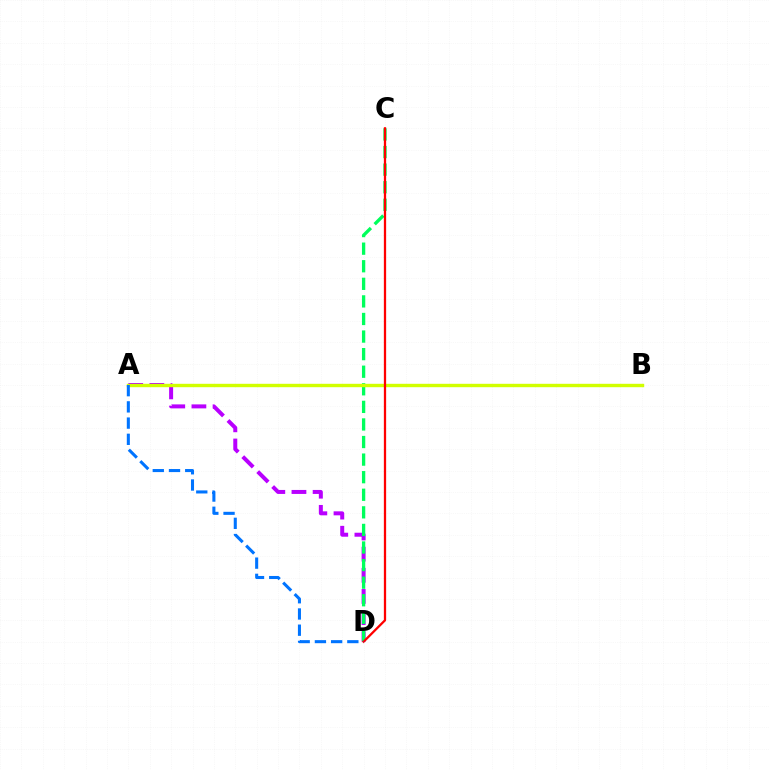{('A', 'D'): [{'color': '#b900ff', 'line_style': 'dashed', 'thickness': 2.87}, {'color': '#0074ff', 'line_style': 'dashed', 'thickness': 2.2}], ('C', 'D'): [{'color': '#00ff5c', 'line_style': 'dashed', 'thickness': 2.39}, {'color': '#ff0000', 'line_style': 'solid', 'thickness': 1.63}], ('A', 'B'): [{'color': '#d1ff00', 'line_style': 'solid', 'thickness': 2.45}]}